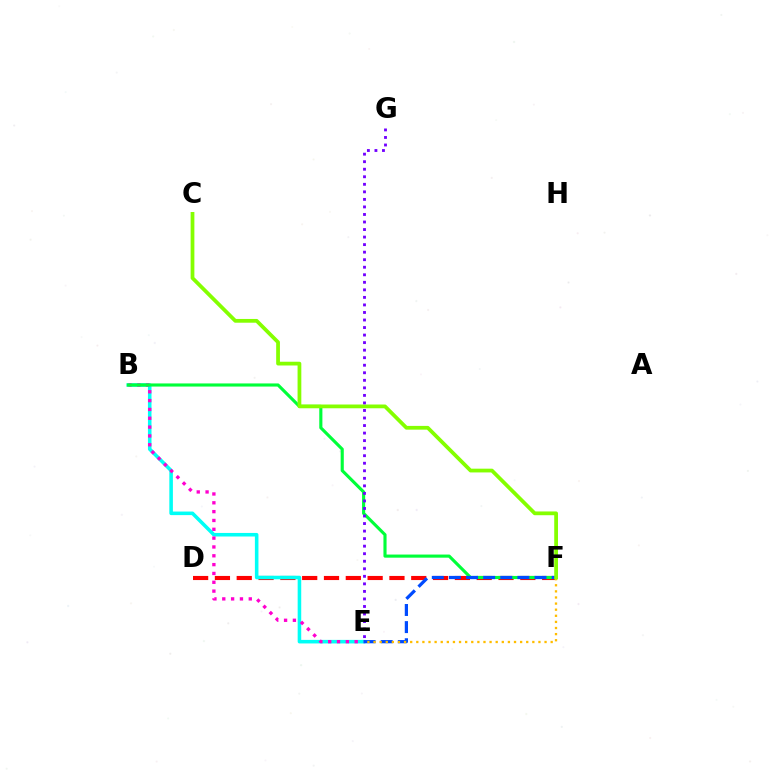{('D', 'F'): [{'color': '#ff0000', 'line_style': 'dashed', 'thickness': 2.96}], ('B', 'E'): [{'color': '#00fff6', 'line_style': 'solid', 'thickness': 2.57}, {'color': '#ff00cf', 'line_style': 'dotted', 'thickness': 2.4}], ('B', 'F'): [{'color': '#00ff39', 'line_style': 'solid', 'thickness': 2.25}], ('E', 'F'): [{'color': '#004bff', 'line_style': 'dashed', 'thickness': 2.33}, {'color': '#ffbd00', 'line_style': 'dotted', 'thickness': 1.66}], ('C', 'F'): [{'color': '#84ff00', 'line_style': 'solid', 'thickness': 2.71}], ('E', 'G'): [{'color': '#7200ff', 'line_style': 'dotted', 'thickness': 2.05}]}